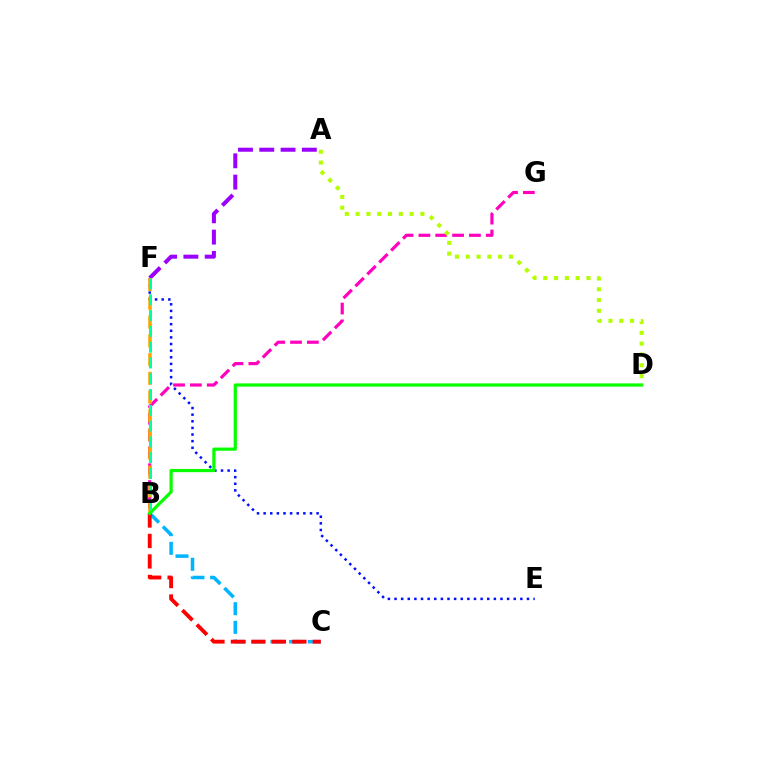{('B', 'C'): [{'color': '#00b5ff', 'line_style': 'dashed', 'thickness': 2.54}, {'color': '#ff0000', 'line_style': 'dashed', 'thickness': 2.78}], ('A', 'F'): [{'color': '#9b00ff', 'line_style': 'dashed', 'thickness': 2.89}], ('E', 'F'): [{'color': '#0010ff', 'line_style': 'dotted', 'thickness': 1.8}], ('B', 'G'): [{'color': '#ff00bd', 'line_style': 'dashed', 'thickness': 2.29}], ('B', 'F'): [{'color': '#ffa500', 'line_style': 'dashed', 'thickness': 2.55}, {'color': '#00ff9d', 'line_style': 'dashed', 'thickness': 2.14}], ('B', 'D'): [{'color': '#08ff00', 'line_style': 'solid', 'thickness': 2.32}], ('A', 'D'): [{'color': '#b3ff00', 'line_style': 'dotted', 'thickness': 2.93}]}